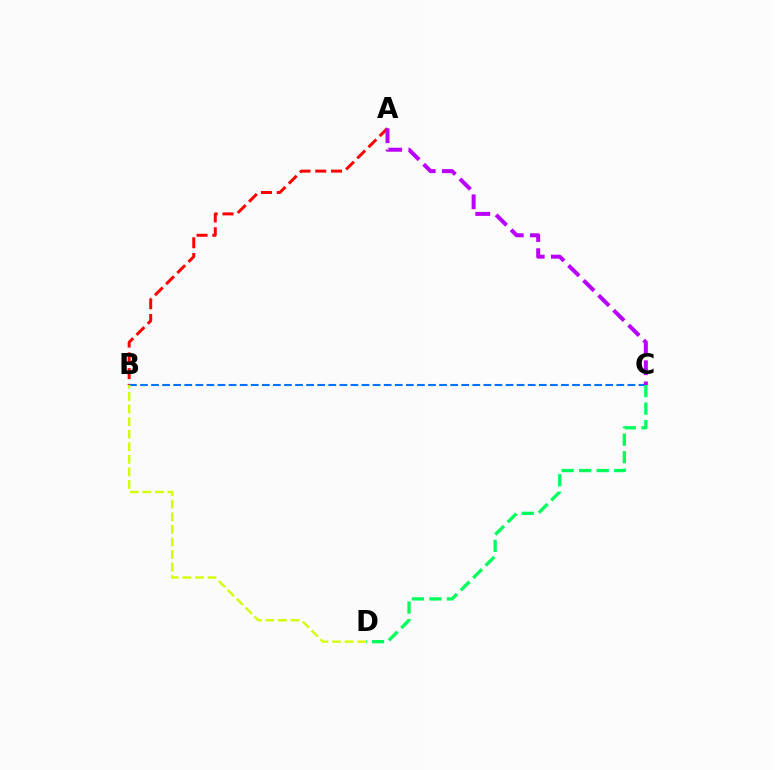{('A', 'B'): [{'color': '#ff0000', 'line_style': 'dashed', 'thickness': 2.14}], ('B', 'C'): [{'color': '#0074ff', 'line_style': 'dashed', 'thickness': 1.5}], ('B', 'D'): [{'color': '#d1ff00', 'line_style': 'dashed', 'thickness': 1.71}], ('C', 'D'): [{'color': '#00ff5c', 'line_style': 'dashed', 'thickness': 2.38}], ('A', 'C'): [{'color': '#b900ff', 'line_style': 'dashed', 'thickness': 2.88}]}